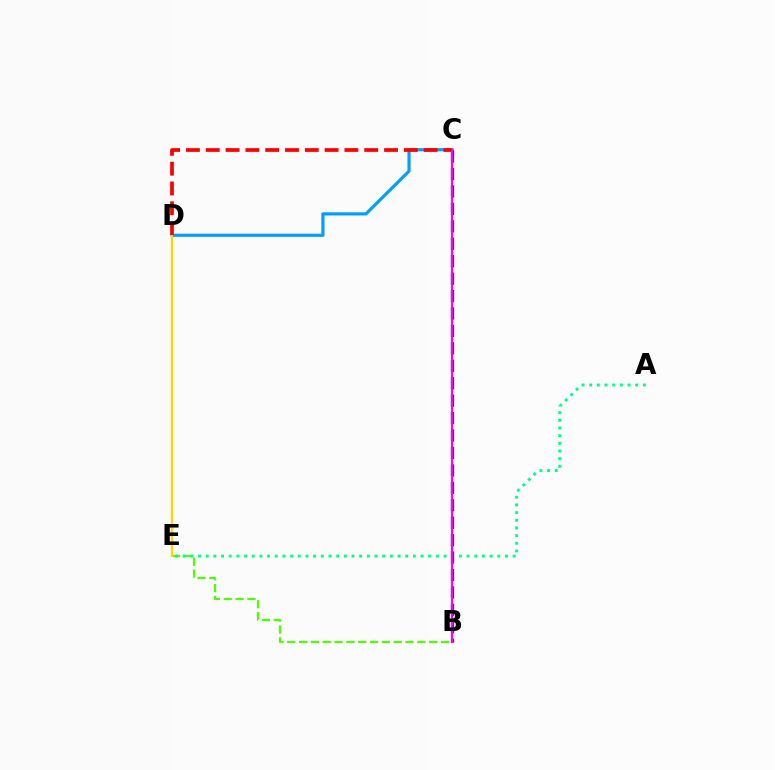{('B', 'E'): [{'color': '#4fff00', 'line_style': 'dashed', 'thickness': 1.61}], ('C', 'D'): [{'color': '#009eff', 'line_style': 'solid', 'thickness': 2.28}, {'color': '#ff0000', 'line_style': 'dashed', 'thickness': 2.69}], ('D', 'E'): [{'color': '#ffd500', 'line_style': 'solid', 'thickness': 1.66}], ('A', 'E'): [{'color': '#00ff86', 'line_style': 'dotted', 'thickness': 2.08}], ('B', 'C'): [{'color': '#3700ff', 'line_style': 'dashed', 'thickness': 2.37}, {'color': '#ff00ed', 'line_style': 'solid', 'thickness': 1.56}]}